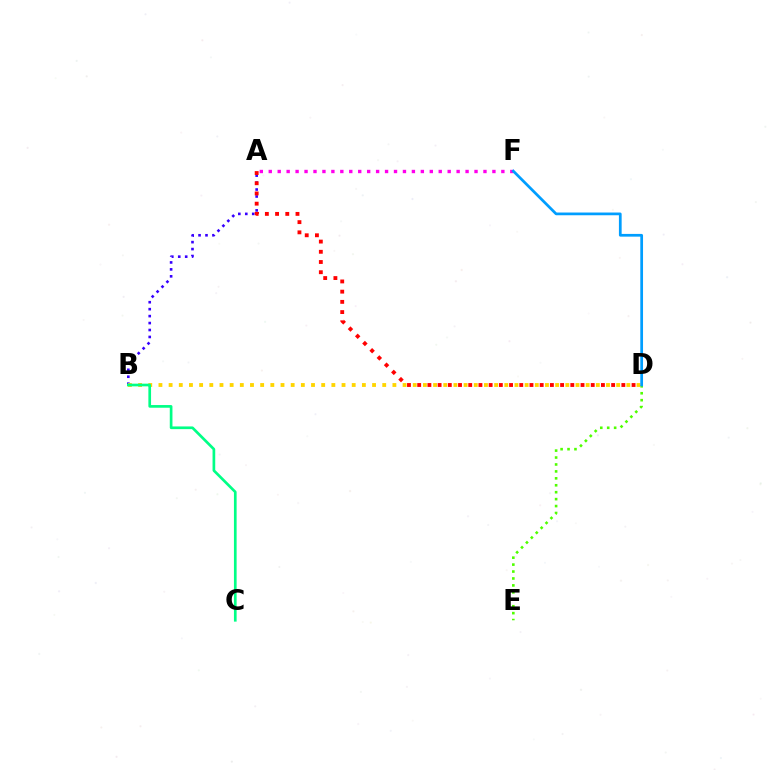{('D', 'E'): [{'color': '#4fff00', 'line_style': 'dotted', 'thickness': 1.88}], ('A', 'B'): [{'color': '#3700ff', 'line_style': 'dotted', 'thickness': 1.89}], ('A', 'D'): [{'color': '#ff0000', 'line_style': 'dotted', 'thickness': 2.77}], ('B', 'D'): [{'color': '#ffd500', 'line_style': 'dotted', 'thickness': 2.76}], ('A', 'F'): [{'color': '#ff00ed', 'line_style': 'dotted', 'thickness': 2.43}], ('B', 'C'): [{'color': '#00ff86', 'line_style': 'solid', 'thickness': 1.93}], ('D', 'F'): [{'color': '#009eff', 'line_style': 'solid', 'thickness': 1.97}]}